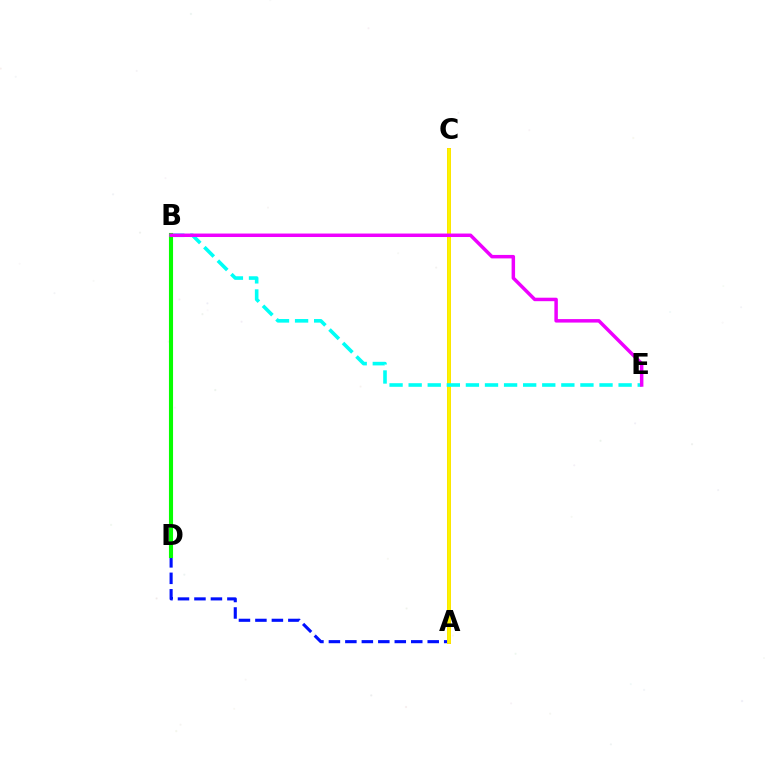{('A', 'C'): [{'color': '#ff0000', 'line_style': 'solid', 'thickness': 2.82}, {'color': '#fcf500', 'line_style': 'solid', 'thickness': 2.79}], ('A', 'D'): [{'color': '#0010ff', 'line_style': 'dashed', 'thickness': 2.24}], ('B', 'E'): [{'color': '#00fff6', 'line_style': 'dashed', 'thickness': 2.59}, {'color': '#ee00ff', 'line_style': 'solid', 'thickness': 2.5}], ('B', 'D'): [{'color': '#08ff00', 'line_style': 'solid', 'thickness': 2.95}]}